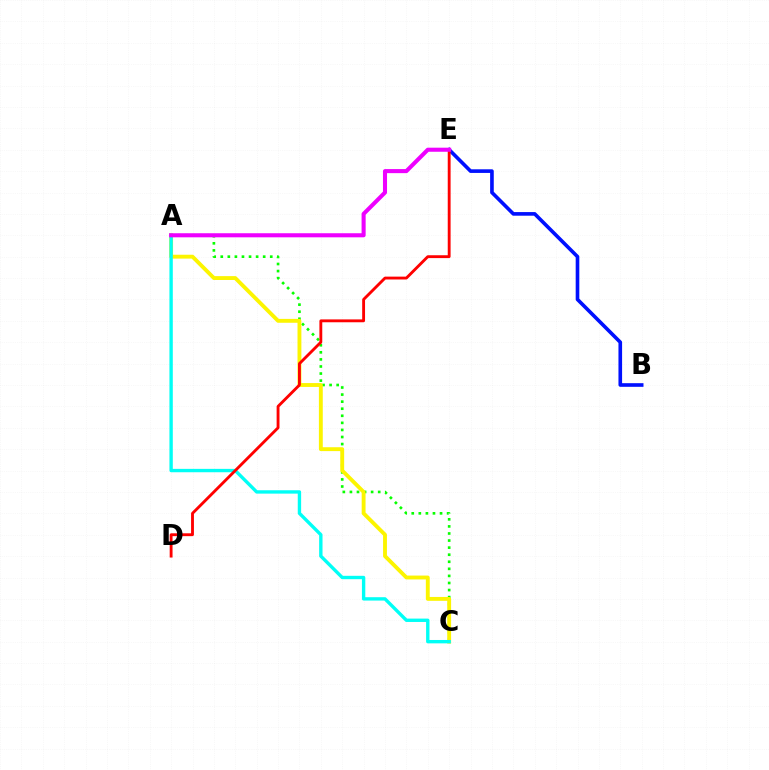{('B', 'E'): [{'color': '#0010ff', 'line_style': 'solid', 'thickness': 2.62}], ('A', 'C'): [{'color': '#08ff00', 'line_style': 'dotted', 'thickness': 1.92}, {'color': '#fcf500', 'line_style': 'solid', 'thickness': 2.79}, {'color': '#00fff6', 'line_style': 'solid', 'thickness': 2.43}], ('D', 'E'): [{'color': '#ff0000', 'line_style': 'solid', 'thickness': 2.06}], ('A', 'E'): [{'color': '#ee00ff', 'line_style': 'solid', 'thickness': 2.93}]}